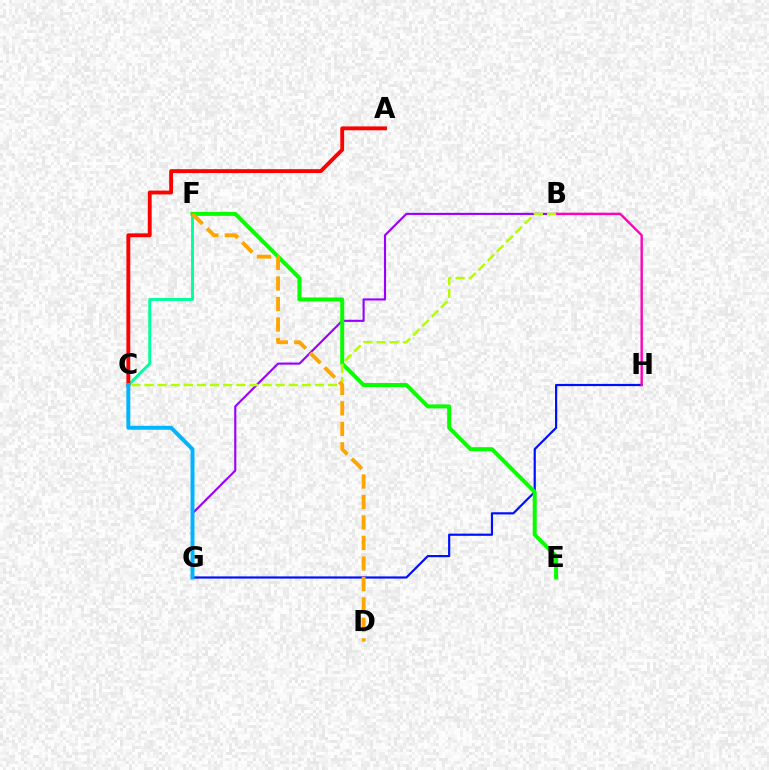{('B', 'G'): [{'color': '#9b00ff', 'line_style': 'solid', 'thickness': 1.54}], ('C', 'F'): [{'color': '#00ff9d', 'line_style': 'solid', 'thickness': 2.09}], ('G', 'H'): [{'color': '#0010ff', 'line_style': 'solid', 'thickness': 1.58}], ('A', 'C'): [{'color': '#ff0000', 'line_style': 'solid', 'thickness': 2.78}], ('E', 'F'): [{'color': '#08ff00', 'line_style': 'solid', 'thickness': 2.87}], ('B', 'H'): [{'color': '#ff00bd', 'line_style': 'solid', 'thickness': 1.73}], ('C', 'G'): [{'color': '#00b5ff', 'line_style': 'solid', 'thickness': 2.83}], ('B', 'C'): [{'color': '#b3ff00', 'line_style': 'dashed', 'thickness': 1.78}], ('D', 'F'): [{'color': '#ffa500', 'line_style': 'dashed', 'thickness': 2.78}]}